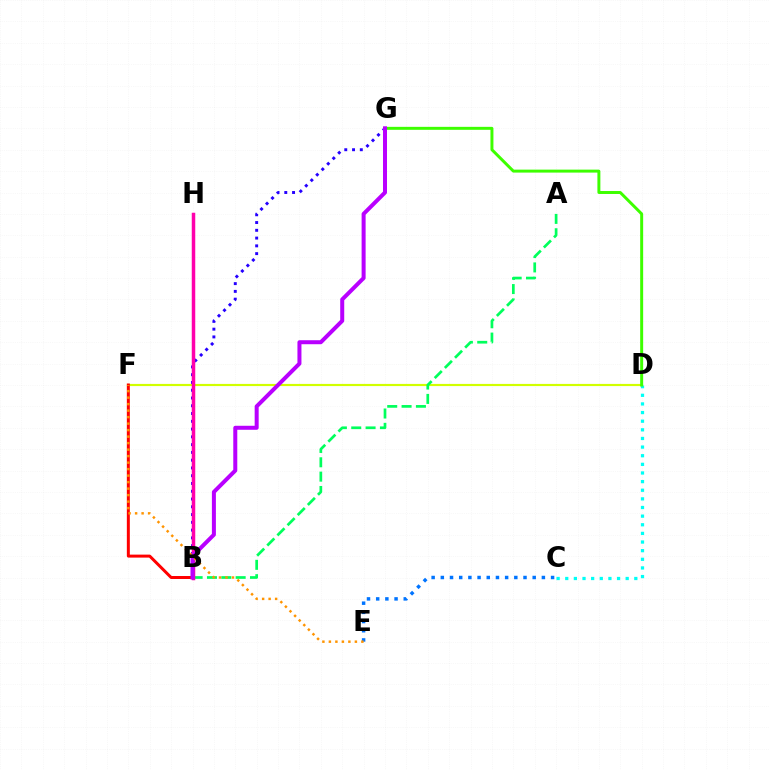{('C', 'D'): [{'color': '#00fff6', 'line_style': 'dotted', 'thickness': 2.35}], ('D', 'F'): [{'color': '#d1ff00', 'line_style': 'solid', 'thickness': 1.56}], ('D', 'G'): [{'color': '#3dff00', 'line_style': 'solid', 'thickness': 2.14}], ('A', 'B'): [{'color': '#00ff5c', 'line_style': 'dashed', 'thickness': 1.95}], ('C', 'E'): [{'color': '#0074ff', 'line_style': 'dotted', 'thickness': 2.5}], ('B', 'G'): [{'color': '#2500ff', 'line_style': 'dotted', 'thickness': 2.11}, {'color': '#b900ff', 'line_style': 'solid', 'thickness': 2.88}], ('B', 'F'): [{'color': '#ff0000', 'line_style': 'solid', 'thickness': 2.15}], ('B', 'H'): [{'color': '#ff00ac', 'line_style': 'solid', 'thickness': 2.52}], ('E', 'F'): [{'color': '#ff9400', 'line_style': 'dotted', 'thickness': 1.77}]}